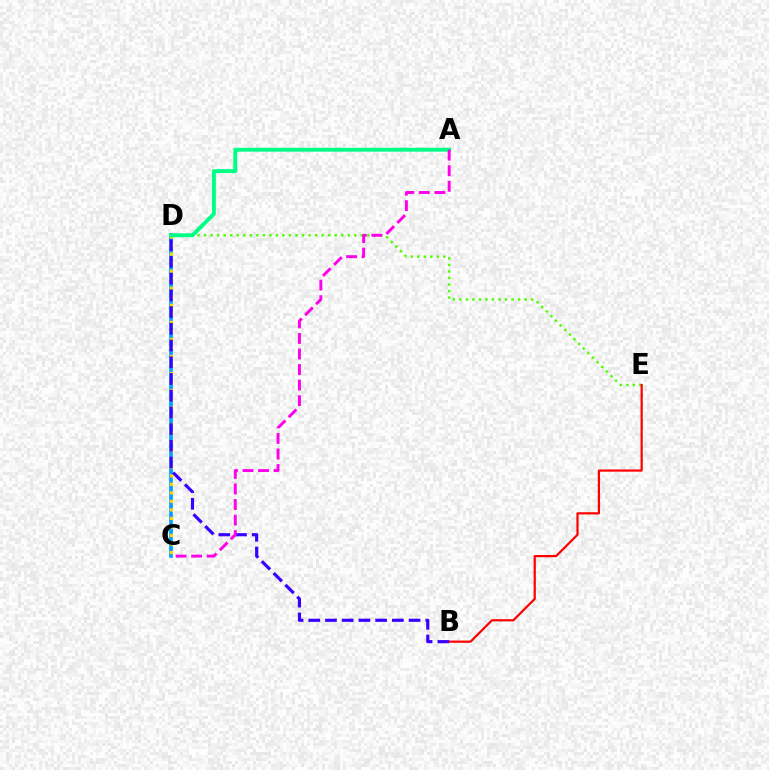{('C', 'D'): [{'color': '#009eff', 'line_style': 'solid', 'thickness': 2.62}, {'color': '#ffd500', 'line_style': 'dotted', 'thickness': 2.32}], ('D', 'E'): [{'color': '#4fff00', 'line_style': 'dotted', 'thickness': 1.77}], ('B', 'E'): [{'color': '#ff0000', 'line_style': 'solid', 'thickness': 1.59}], ('A', 'D'): [{'color': '#00ff86', 'line_style': 'solid', 'thickness': 2.81}], ('B', 'D'): [{'color': '#3700ff', 'line_style': 'dashed', 'thickness': 2.27}], ('A', 'C'): [{'color': '#ff00ed', 'line_style': 'dashed', 'thickness': 2.11}]}